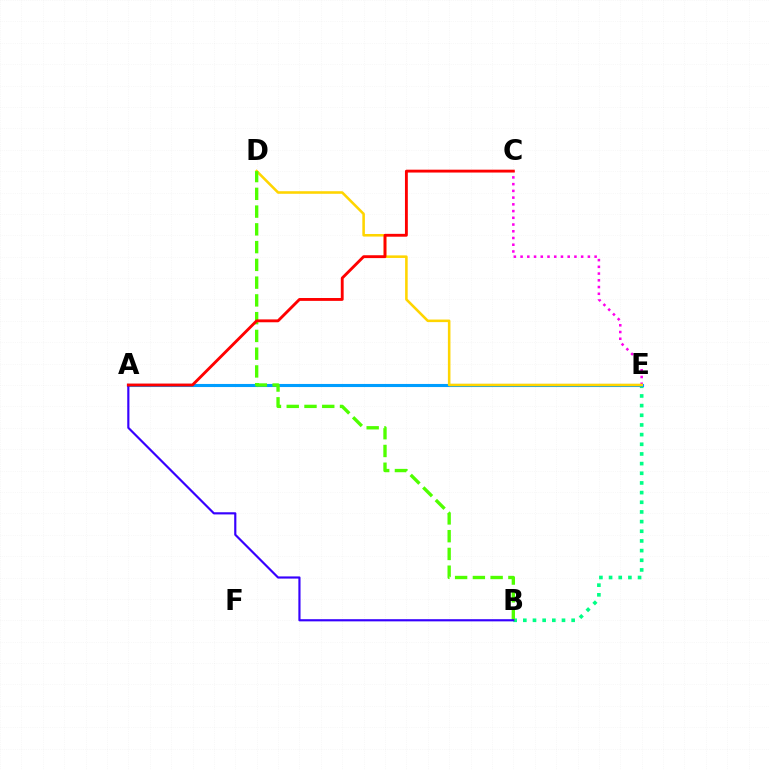{('C', 'E'): [{'color': '#ff00ed', 'line_style': 'dotted', 'thickness': 1.83}], ('B', 'E'): [{'color': '#00ff86', 'line_style': 'dotted', 'thickness': 2.63}], ('A', 'E'): [{'color': '#009eff', 'line_style': 'solid', 'thickness': 2.22}], ('D', 'E'): [{'color': '#ffd500', 'line_style': 'solid', 'thickness': 1.85}], ('B', 'D'): [{'color': '#4fff00', 'line_style': 'dashed', 'thickness': 2.41}], ('A', 'B'): [{'color': '#3700ff', 'line_style': 'solid', 'thickness': 1.56}], ('A', 'C'): [{'color': '#ff0000', 'line_style': 'solid', 'thickness': 2.06}]}